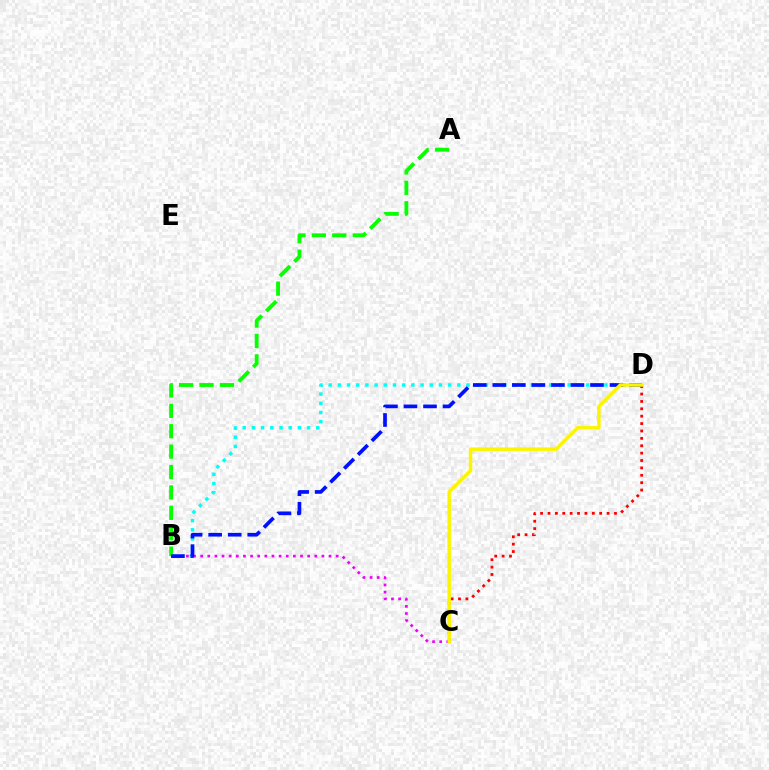{('B', 'D'): [{'color': '#00fff6', 'line_style': 'dotted', 'thickness': 2.5}, {'color': '#0010ff', 'line_style': 'dashed', 'thickness': 2.65}], ('C', 'D'): [{'color': '#ff0000', 'line_style': 'dotted', 'thickness': 2.01}, {'color': '#fcf500', 'line_style': 'solid', 'thickness': 2.5}], ('B', 'C'): [{'color': '#ee00ff', 'line_style': 'dotted', 'thickness': 1.94}], ('A', 'B'): [{'color': '#08ff00', 'line_style': 'dashed', 'thickness': 2.77}]}